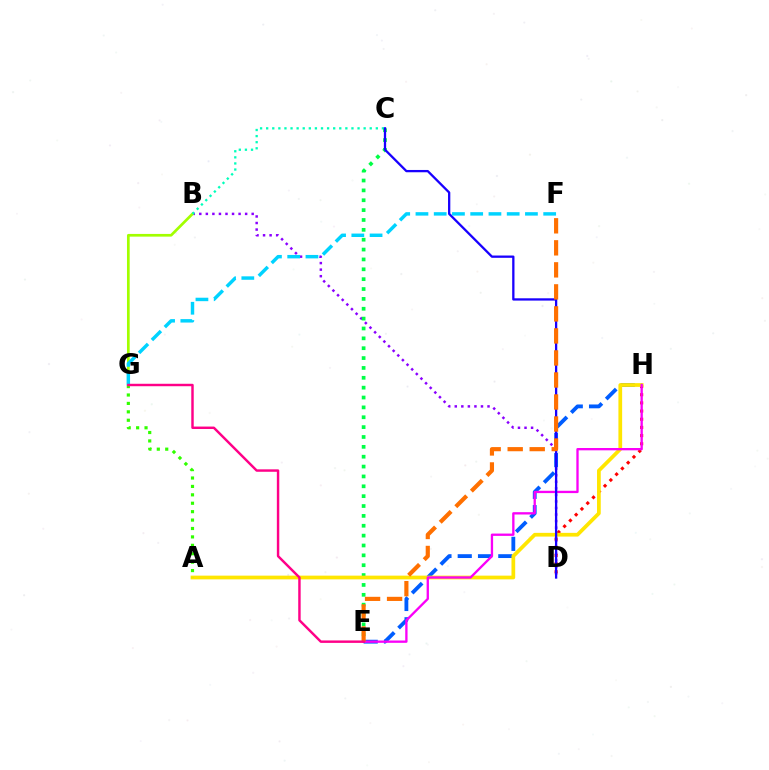{('B', 'D'): [{'color': '#8a00ff', 'line_style': 'dotted', 'thickness': 1.78}], ('E', 'H'): [{'color': '#005dff', 'line_style': 'dashed', 'thickness': 2.76}, {'color': '#fa00f9', 'line_style': 'solid', 'thickness': 1.67}], ('B', 'G'): [{'color': '#a2ff00', 'line_style': 'solid', 'thickness': 1.95}], ('B', 'C'): [{'color': '#00ffbb', 'line_style': 'dotted', 'thickness': 1.66}], ('C', 'E'): [{'color': '#00ff45', 'line_style': 'dotted', 'thickness': 2.68}], ('D', 'H'): [{'color': '#ff0000', 'line_style': 'dotted', 'thickness': 2.22}], ('A', 'H'): [{'color': '#ffe600', 'line_style': 'solid', 'thickness': 2.69}], ('C', 'D'): [{'color': '#1900ff', 'line_style': 'solid', 'thickness': 1.65}], ('E', 'F'): [{'color': '#ff7000', 'line_style': 'dashed', 'thickness': 2.99}], ('F', 'G'): [{'color': '#00d3ff', 'line_style': 'dashed', 'thickness': 2.48}], ('A', 'G'): [{'color': '#31ff00', 'line_style': 'dotted', 'thickness': 2.29}], ('E', 'G'): [{'color': '#ff0088', 'line_style': 'solid', 'thickness': 1.76}]}